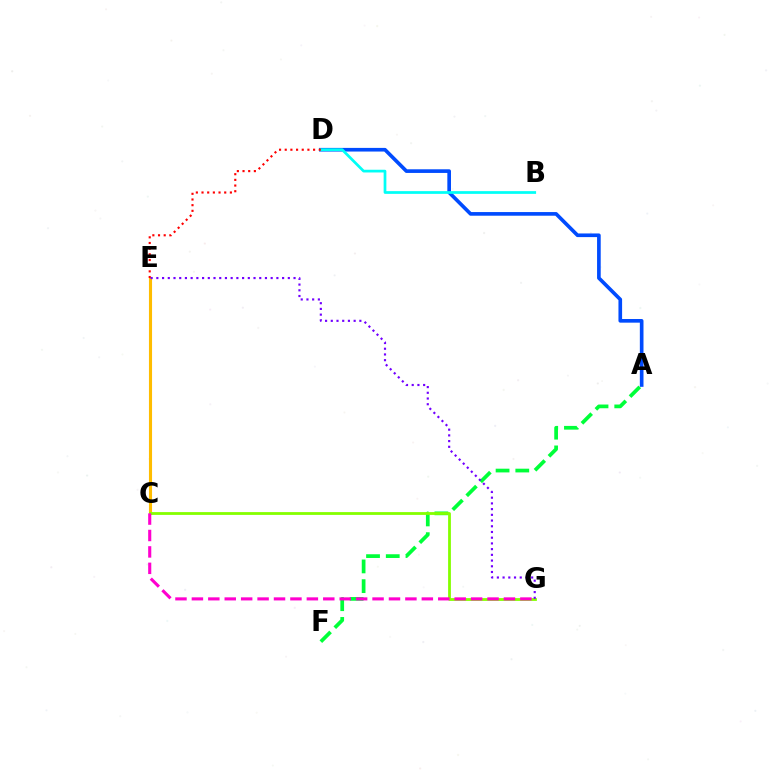{('C', 'E'): [{'color': '#ffbd00', 'line_style': 'solid', 'thickness': 2.23}], ('A', 'D'): [{'color': '#004bff', 'line_style': 'solid', 'thickness': 2.63}], ('B', 'D'): [{'color': '#00fff6', 'line_style': 'solid', 'thickness': 1.96}], ('D', 'E'): [{'color': '#ff0000', 'line_style': 'dotted', 'thickness': 1.54}], ('A', 'F'): [{'color': '#00ff39', 'line_style': 'dashed', 'thickness': 2.68}], ('C', 'G'): [{'color': '#84ff00', 'line_style': 'solid', 'thickness': 2.01}, {'color': '#ff00cf', 'line_style': 'dashed', 'thickness': 2.23}], ('E', 'G'): [{'color': '#7200ff', 'line_style': 'dotted', 'thickness': 1.55}]}